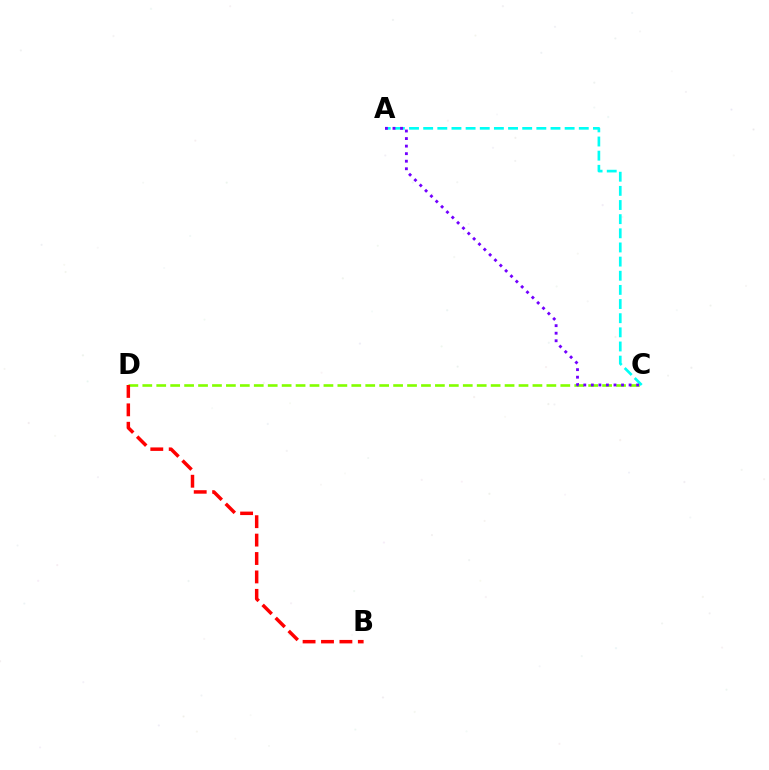{('A', 'C'): [{'color': '#00fff6', 'line_style': 'dashed', 'thickness': 1.92}, {'color': '#7200ff', 'line_style': 'dotted', 'thickness': 2.05}], ('C', 'D'): [{'color': '#84ff00', 'line_style': 'dashed', 'thickness': 1.89}], ('B', 'D'): [{'color': '#ff0000', 'line_style': 'dashed', 'thickness': 2.5}]}